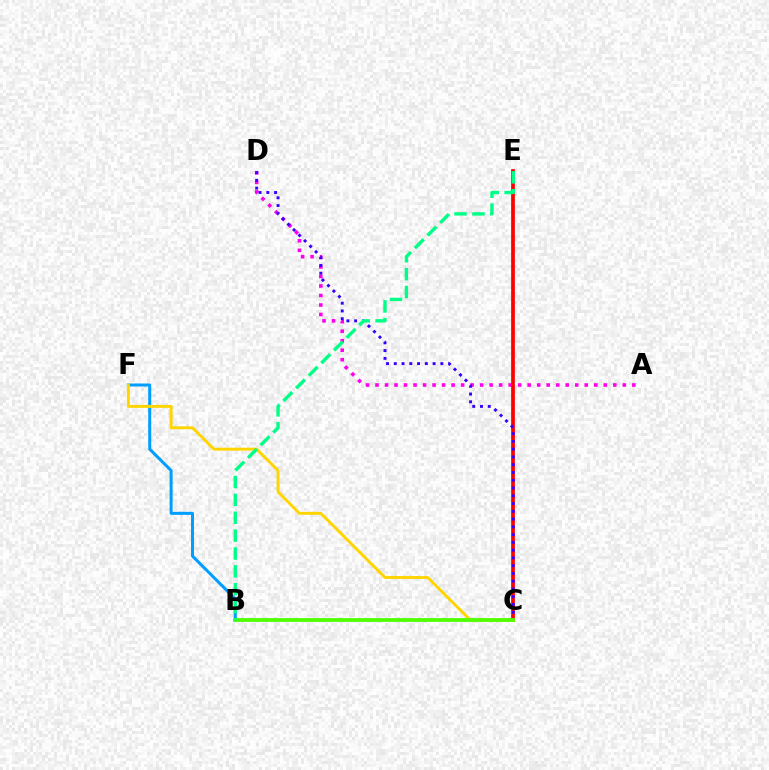{('B', 'F'): [{'color': '#009eff', 'line_style': 'solid', 'thickness': 2.17}], ('A', 'D'): [{'color': '#ff00ed', 'line_style': 'dotted', 'thickness': 2.58}], ('C', 'E'): [{'color': '#ff0000', 'line_style': 'solid', 'thickness': 2.69}], ('C', 'D'): [{'color': '#3700ff', 'line_style': 'dotted', 'thickness': 2.11}], ('C', 'F'): [{'color': '#ffd500', 'line_style': 'solid', 'thickness': 2.1}], ('B', 'C'): [{'color': '#4fff00', 'line_style': 'solid', 'thickness': 2.71}], ('B', 'E'): [{'color': '#00ff86', 'line_style': 'dashed', 'thickness': 2.43}]}